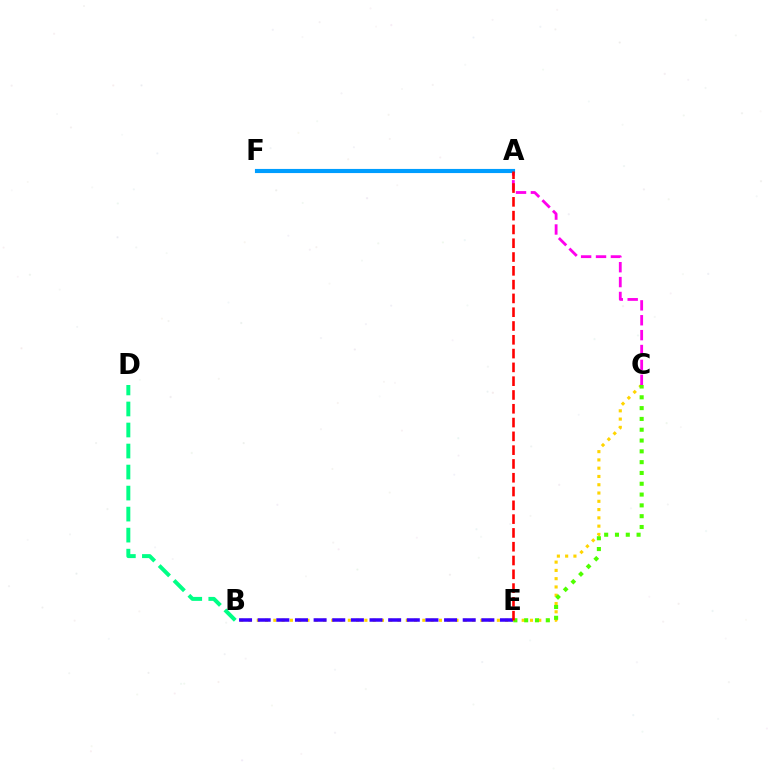{('B', 'C'): [{'color': '#ffd500', 'line_style': 'dotted', 'thickness': 2.25}], ('A', 'C'): [{'color': '#ff00ed', 'line_style': 'dashed', 'thickness': 2.02}], ('B', 'D'): [{'color': '#00ff86', 'line_style': 'dashed', 'thickness': 2.86}], ('C', 'E'): [{'color': '#4fff00', 'line_style': 'dotted', 'thickness': 2.94}], ('B', 'E'): [{'color': '#3700ff', 'line_style': 'dashed', 'thickness': 2.53}], ('A', 'F'): [{'color': '#009eff', 'line_style': 'solid', 'thickness': 2.97}], ('A', 'E'): [{'color': '#ff0000', 'line_style': 'dashed', 'thickness': 1.87}]}